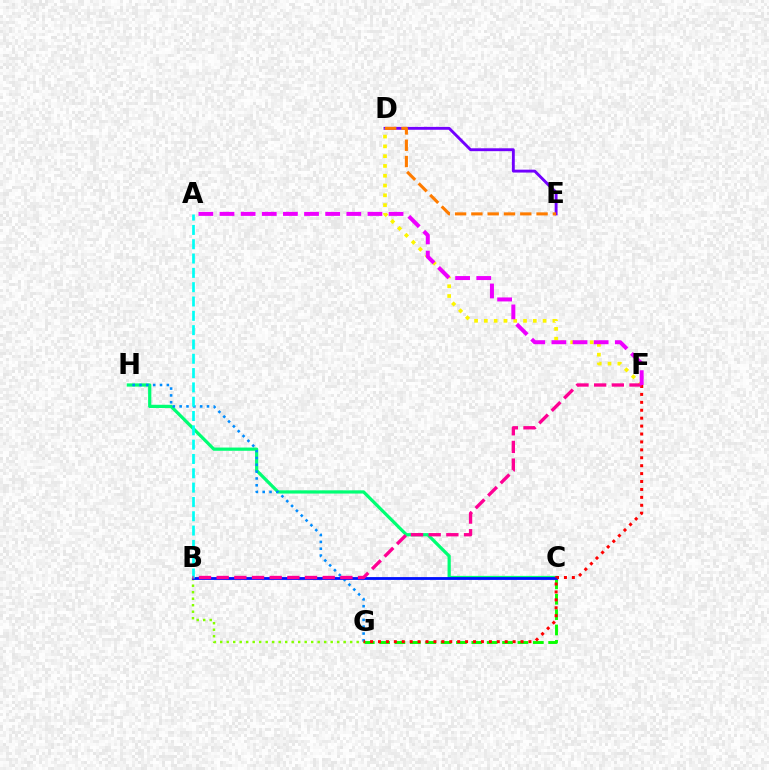{('C', 'H'): [{'color': '#00ff74', 'line_style': 'solid', 'thickness': 2.32}], ('C', 'G'): [{'color': '#08ff00', 'line_style': 'dashed', 'thickness': 2.09}], ('B', 'G'): [{'color': '#84ff00', 'line_style': 'dotted', 'thickness': 1.77}], ('D', 'E'): [{'color': '#7200ff', 'line_style': 'solid', 'thickness': 2.08}, {'color': '#ff7c00', 'line_style': 'dashed', 'thickness': 2.21}], ('D', 'F'): [{'color': '#fcf500', 'line_style': 'dotted', 'thickness': 2.66}], ('G', 'H'): [{'color': '#008cff', 'line_style': 'dotted', 'thickness': 1.86}], ('B', 'C'): [{'color': '#0010ff', 'line_style': 'solid', 'thickness': 2.03}], ('F', 'G'): [{'color': '#ff0000', 'line_style': 'dotted', 'thickness': 2.15}], ('A', 'B'): [{'color': '#00fff6', 'line_style': 'dashed', 'thickness': 1.94}], ('B', 'F'): [{'color': '#ff0094', 'line_style': 'dashed', 'thickness': 2.4}], ('A', 'F'): [{'color': '#ee00ff', 'line_style': 'dashed', 'thickness': 2.87}]}